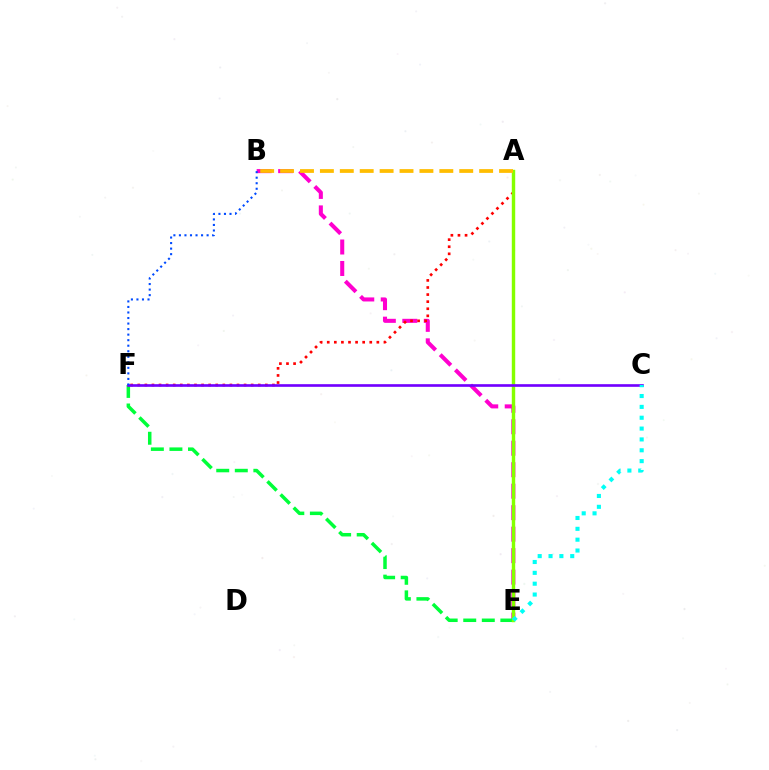{('B', 'E'): [{'color': '#ff00cf', 'line_style': 'dashed', 'thickness': 2.92}], ('A', 'F'): [{'color': '#ff0000', 'line_style': 'dotted', 'thickness': 1.93}], ('E', 'F'): [{'color': '#00ff39', 'line_style': 'dashed', 'thickness': 2.52}], ('A', 'E'): [{'color': '#84ff00', 'line_style': 'solid', 'thickness': 2.46}], ('C', 'F'): [{'color': '#7200ff', 'line_style': 'solid', 'thickness': 1.91}], ('A', 'B'): [{'color': '#ffbd00', 'line_style': 'dashed', 'thickness': 2.7}], ('C', 'E'): [{'color': '#00fff6', 'line_style': 'dotted', 'thickness': 2.95}], ('B', 'F'): [{'color': '#004bff', 'line_style': 'dotted', 'thickness': 1.5}]}